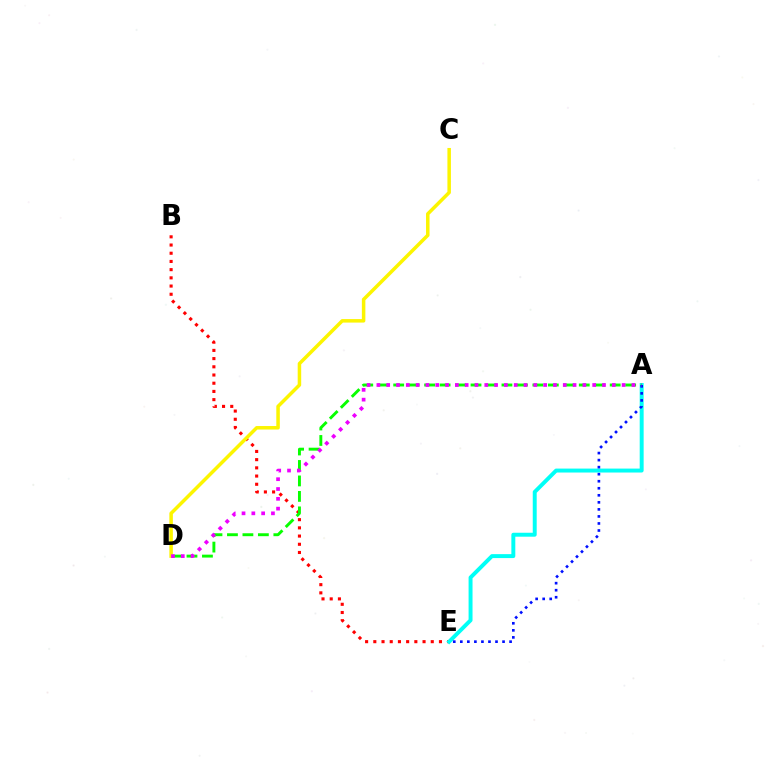{('B', 'E'): [{'color': '#ff0000', 'line_style': 'dotted', 'thickness': 2.23}], ('A', 'E'): [{'color': '#00fff6', 'line_style': 'solid', 'thickness': 2.84}, {'color': '#0010ff', 'line_style': 'dotted', 'thickness': 1.91}], ('A', 'D'): [{'color': '#08ff00', 'line_style': 'dashed', 'thickness': 2.1}, {'color': '#ee00ff', 'line_style': 'dotted', 'thickness': 2.67}], ('C', 'D'): [{'color': '#fcf500', 'line_style': 'solid', 'thickness': 2.52}]}